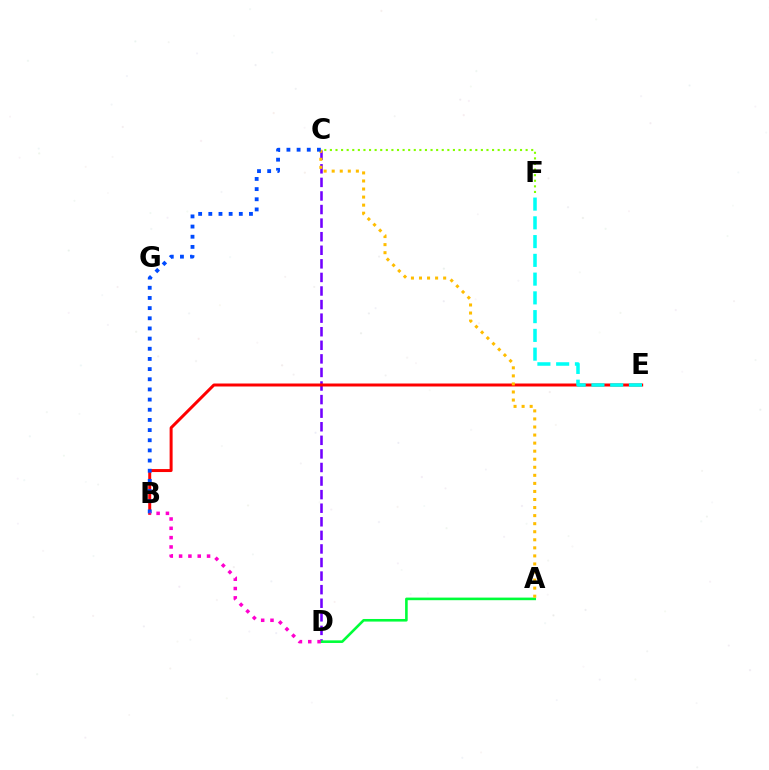{('C', 'D'): [{'color': '#7200ff', 'line_style': 'dashed', 'thickness': 1.84}], ('B', 'E'): [{'color': '#ff0000', 'line_style': 'solid', 'thickness': 2.15}], ('A', 'D'): [{'color': '#00ff39', 'line_style': 'solid', 'thickness': 1.87}], ('A', 'C'): [{'color': '#ffbd00', 'line_style': 'dotted', 'thickness': 2.19}], ('E', 'F'): [{'color': '#00fff6', 'line_style': 'dashed', 'thickness': 2.55}], ('B', 'C'): [{'color': '#004bff', 'line_style': 'dotted', 'thickness': 2.76}], ('B', 'D'): [{'color': '#ff00cf', 'line_style': 'dotted', 'thickness': 2.53}], ('C', 'F'): [{'color': '#84ff00', 'line_style': 'dotted', 'thickness': 1.52}]}